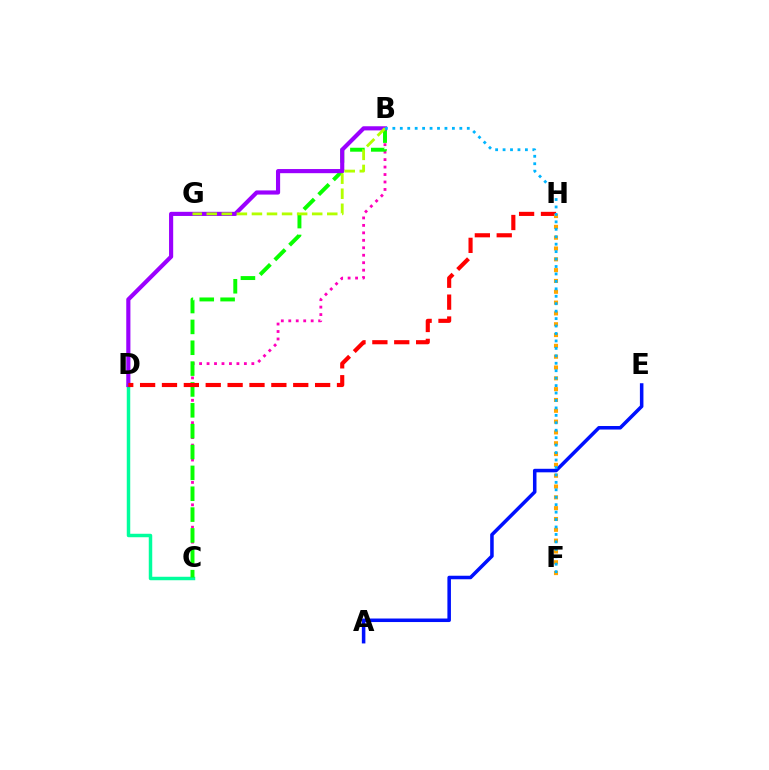{('C', 'D'): [{'color': '#00ff9d', 'line_style': 'solid', 'thickness': 2.5}], ('B', 'C'): [{'color': '#ff00bd', 'line_style': 'dotted', 'thickness': 2.03}, {'color': '#08ff00', 'line_style': 'dashed', 'thickness': 2.83}], ('B', 'D'): [{'color': '#9b00ff', 'line_style': 'solid', 'thickness': 2.98}], ('B', 'G'): [{'color': '#b3ff00', 'line_style': 'dashed', 'thickness': 2.05}], ('D', 'H'): [{'color': '#ff0000', 'line_style': 'dashed', 'thickness': 2.97}], ('A', 'E'): [{'color': '#0010ff', 'line_style': 'solid', 'thickness': 2.54}], ('F', 'H'): [{'color': '#ffa500', 'line_style': 'dotted', 'thickness': 2.94}], ('B', 'F'): [{'color': '#00b5ff', 'line_style': 'dotted', 'thickness': 2.02}]}